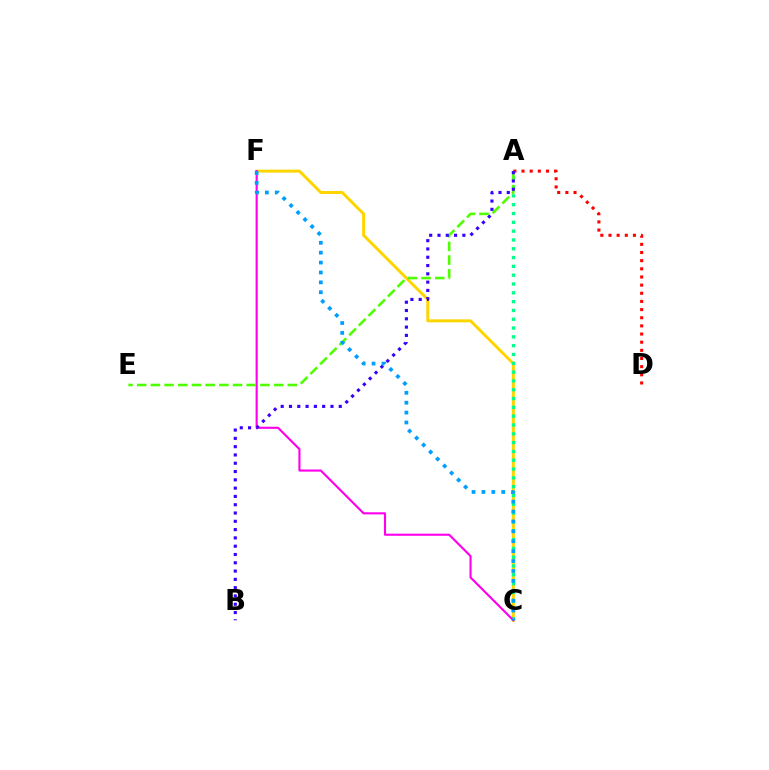{('C', 'F'): [{'color': '#ffd500', 'line_style': 'solid', 'thickness': 2.15}, {'color': '#ff00ed', 'line_style': 'solid', 'thickness': 1.54}, {'color': '#009eff', 'line_style': 'dotted', 'thickness': 2.69}], ('A', 'C'): [{'color': '#00ff86', 'line_style': 'dotted', 'thickness': 2.39}], ('A', 'D'): [{'color': '#ff0000', 'line_style': 'dotted', 'thickness': 2.22}], ('A', 'E'): [{'color': '#4fff00', 'line_style': 'dashed', 'thickness': 1.86}], ('A', 'B'): [{'color': '#3700ff', 'line_style': 'dotted', 'thickness': 2.25}]}